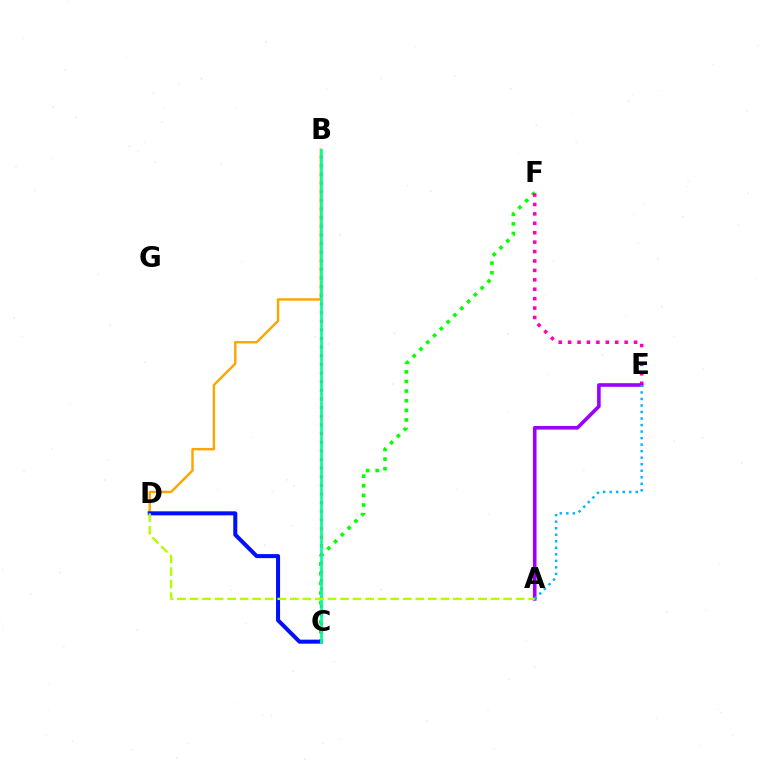{('C', 'F'): [{'color': '#08ff00', 'line_style': 'dotted', 'thickness': 2.61}], ('B', 'D'): [{'color': '#ffa500', 'line_style': 'solid', 'thickness': 1.74}], ('C', 'D'): [{'color': '#0010ff', 'line_style': 'solid', 'thickness': 2.9}], ('E', 'F'): [{'color': '#ff00bd', 'line_style': 'dotted', 'thickness': 2.56}], ('A', 'E'): [{'color': '#9b00ff', 'line_style': 'solid', 'thickness': 2.6}, {'color': '#00b5ff', 'line_style': 'dotted', 'thickness': 1.77}], ('B', 'C'): [{'color': '#ff0000', 'line_style': 'dotted', 'thickness': 2.35}, {'color': '#00ff9d', 'line_style': 'solid', 'thickness': 1.97}], ('A', 'D'): [{'color': '#b3ff00', 'line_style': 'dashed', 'thickness': 1.7}]}